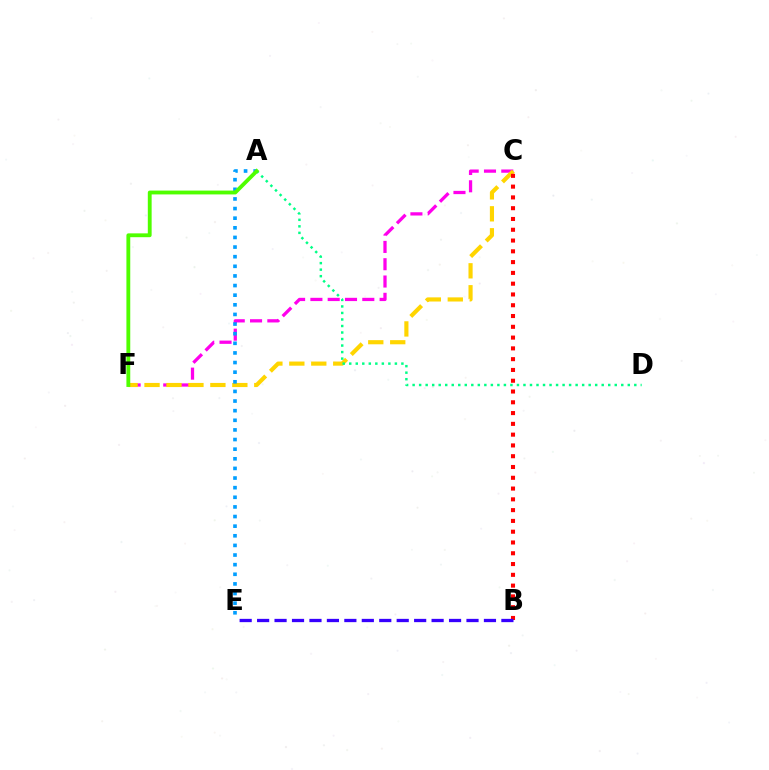{('C', 'F'): [{'color': '#ff00ed', 'line_style': 'dashed', 'thickness': 2.35}, {'color': '#ffd500', 'line_style': 'dashed', 'thickness': 2.98}], ('A', 'D'): [{'color': '#00ff86', 'line_style': 'dotted', 'thickness': 1.77}], ('B', 'C'): [{'color': '#ff0000', 'line_style': 'dotted', 'thickness': 2.93}], ('A', 'E'): [{'color': '#009eff', 'line_style': 'dotted', 'thickness': 2.61}], ('B', 'E'): [{'color': '#3700ff', 'line_style': 'dashed', 'thickness': 2.37}], ('A', 'F'): [{'color': '#4fff00', 'line_style': 'solid', 'thickness': 2.76}]}